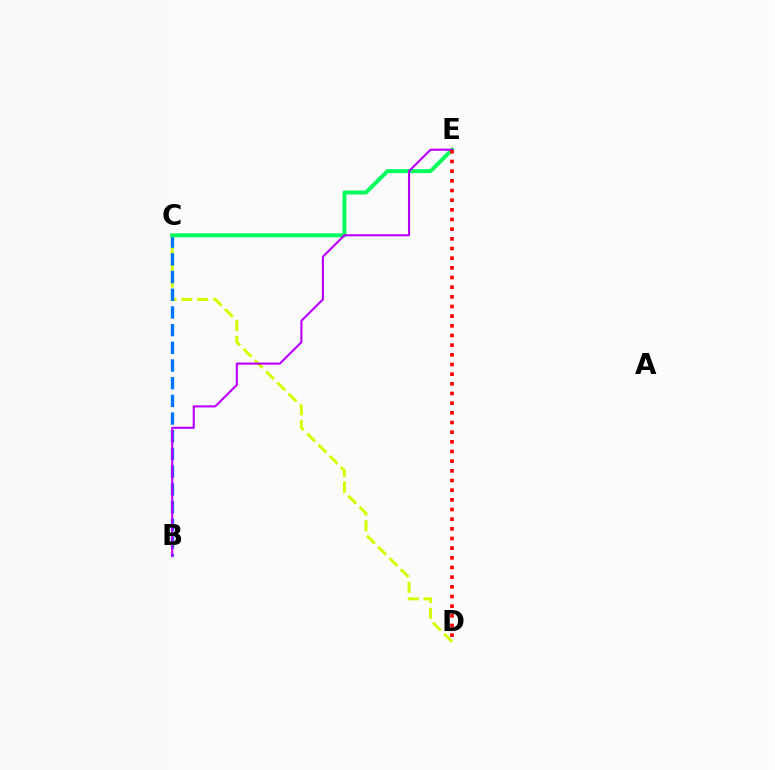{('C', 'D'): [{'color': '#d1ff00', 'line_style': 'dashed', 'thickness': 2.16}], ('B', 'C'): [{'color': '#0074ff', 'line_style': 'dashed', 'thickness': 2.4}], ('C', 'E'): [{'color': '#00ff5c', 'line_style': 'solid', 'thickness': 2.84}], ('B', 'E'): [{'color': '#b900ff', 'line_style': 'solid', 'thickness': 1.53}], ('D', 'E'): [{'color': '#ff0000', 'line_style': 'dotted', 'thickness': 2.63}]}